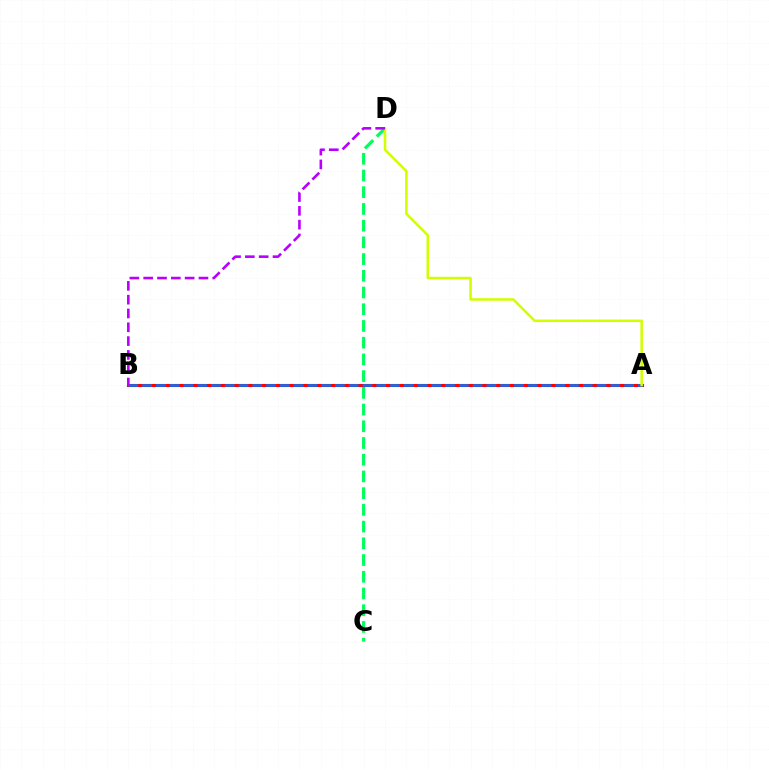{('C', 'D'): [{'color': '#00ff5c', 'line_style': 'dashed', 'thickness': 2.27}], ('A', 'B'): [{'color': '#ff0000', 'line_style': 'solid', 'thickness': 2.22}, {'color': '#0074ff', 'line_style': 'dashed', 'thickness': 1.87}], ('A', 'D'): [{'color': '#d1ff00', 'line_style': 'solid', 'thickness': 1.82}], ('B', 'D'): [{'color': '#b900ff', 'line_style': 'dashed', 'thickness': 1.88}]}